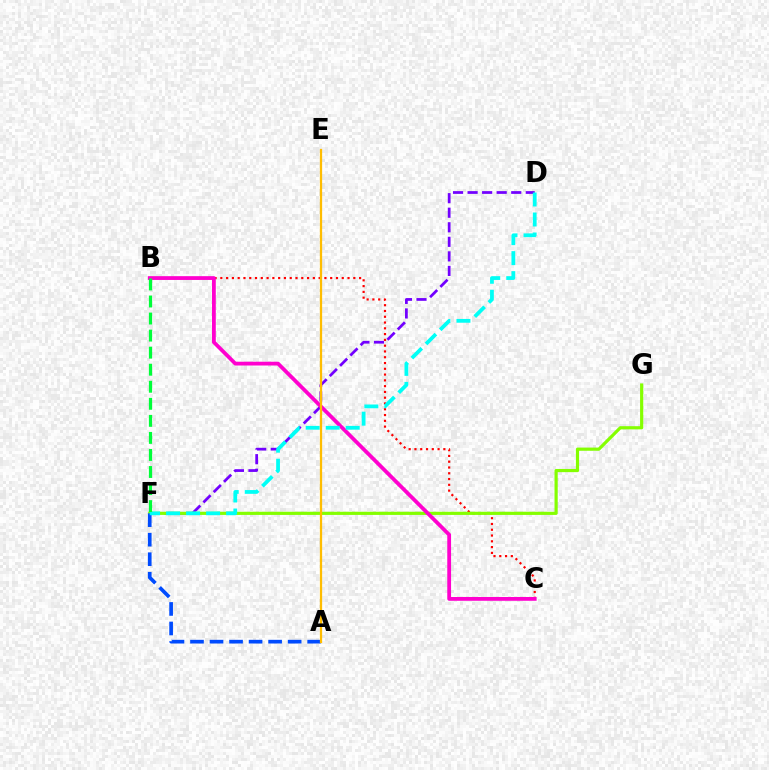{('B', 'C'): [{'color': '#ff0000', 'line_style': 'dotted', 'thickness': 1.57}, {'color': '#ff00cf', 'line_style': 'solid', 'thickness': 2.73}], ('D', 'F'): [{'color': '#7200ff', 'line_style': 'dashed', 'thickness': 1.98}, {'color': '#00fff6', 'line_style': 'dashed', 'thickness': 2.72}], ('F', 'G'): [{'color': '#84ff00', 'line_style': 'solid', 'thickness': 2.29}], ('A', 'F'): [{'color': '#004bff', 'line_style': 'dashed', 'thickness': 2.65}], ('A', 'E'): [{'color': '#ffbd00', 'line_style': 'solid', 'thickness': 1.63}], ('B', 'F'): [{'color': '#00ff39', 'line_style': 'dashed', 'thickness': 2.32}]}